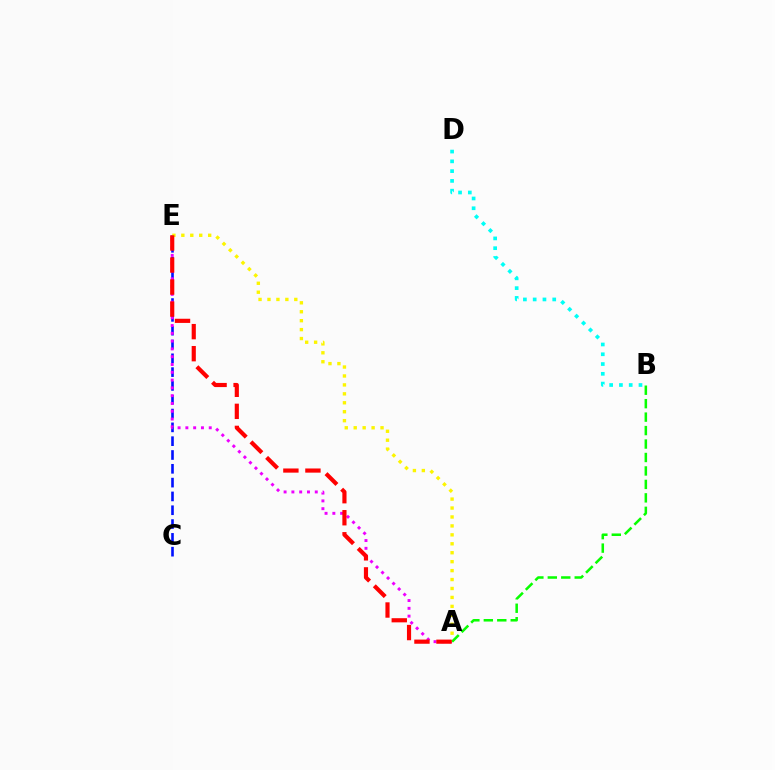{('C', 'E'): [{'color': '#0010ff', 'line_style': 'dashed', 'thickness': 1.88}], ('A', 'E'): [{'color': '#ee00ff', 'line_style': 'dotted', 'thickness': 2.12}, {'color': '#fcf500', 'line_style': 'dotted', 'thickness': 2.43}, {'color': '#ff0000', 'line_style': 'dashed', 'thickness': 2.99}], ('B', 'D'): [{'color': '#00fff6', 'line_style': 'dotted', 'thickness': 2.66}], ('A', 'B'): [{'color': '#08ff00', 'line_style': 'dashed', 'thickness': 1.83}]}